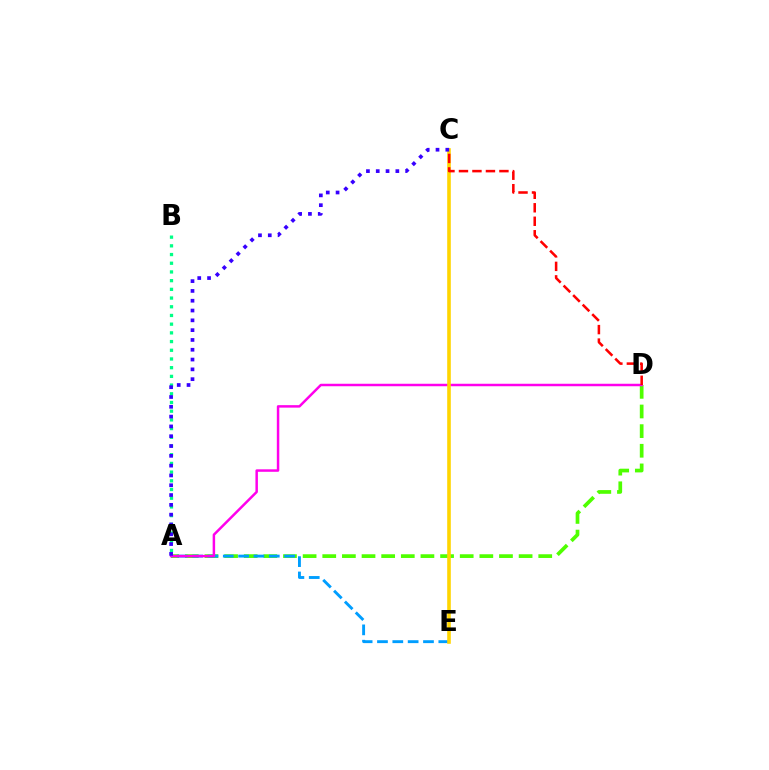{('A', 'D'): [{'color': '#4fff00', 'line_style': 'dashed', 'thickness': 2.67}, {'color': '#ff00ed', 'line_style': 'solid', 'thickness': 1.79}], ('A', 'E'): [{'color': '#009eff', 'line_style': 'dashed', 'thickness': 2.08}], ('C', 'E'): [{'color': '#ffd500', 'line_style': 'solid', 'thickness': 2.59}], ('A', 'B'): [{'color': '#00ff86', 'line_style': 'dotted', 'thickness': 2.36}], ('A', 'C'): [{'color': '#3700ff', 'line_style': 'dotted', 'thickness': 2.66}], ('C', 'D'): [{'color': '#ff0000', 'line_style': 'dashed', 'thickness': 1.83}]}